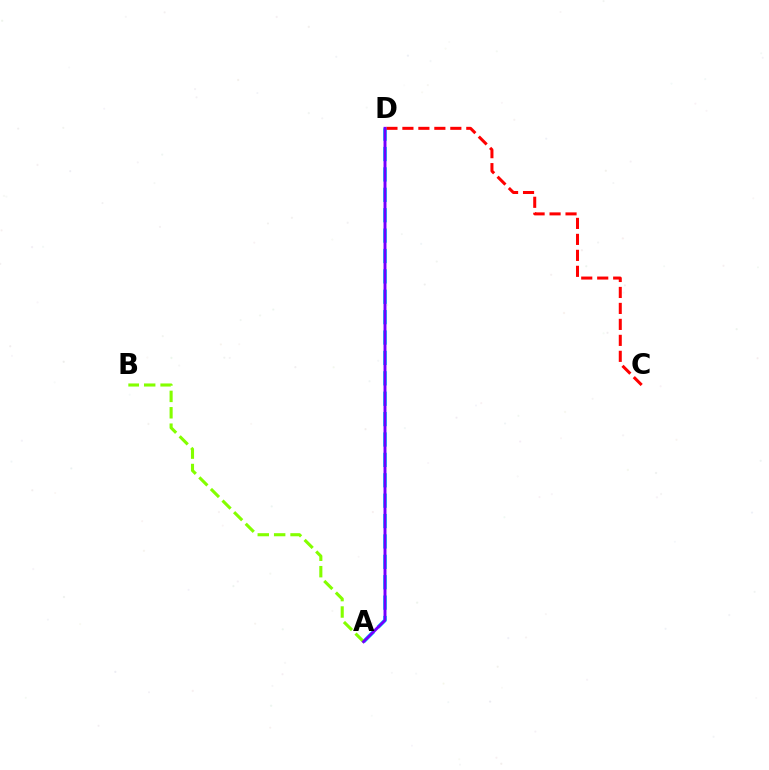{('A', 'D'): [{'color': '#00fff6', 'line_style': 'dashed', 'thickness': 2.77}, {'color': '#7200ff', 'line_style': 'solid', 'thickness': 2.12}], ('A', 'B'): [{'color': '#84ff00', 'line_style': 'dashed', 'thickness': 2.23}], ('C', 'D'): [{'color': '#ff0000', 'line_style': 'dashed', 'thickness': 2.17}]}